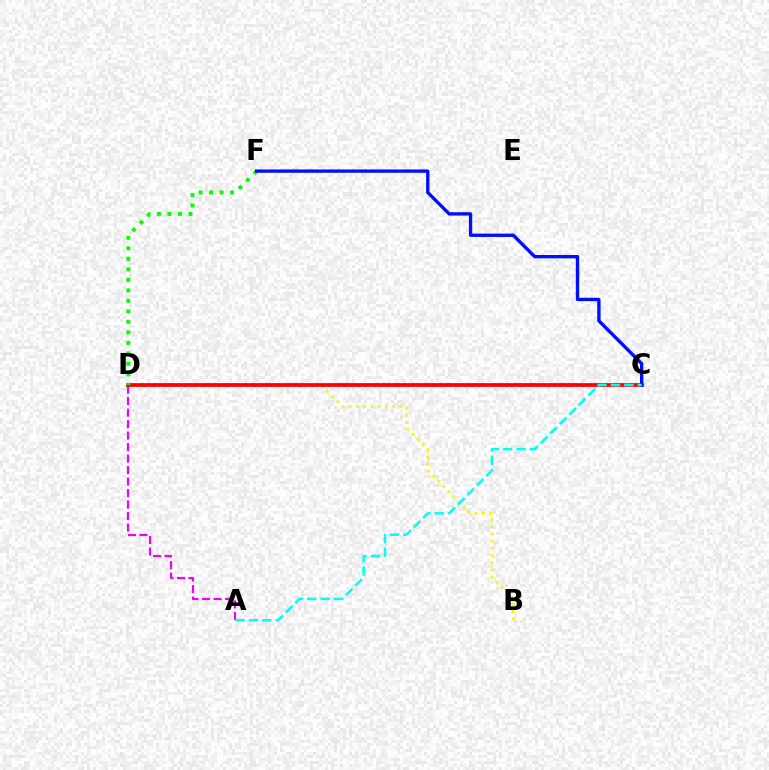{('B', 'D'): [{'color': '#fcf500', 'line_style': 'dotted', 'thickness': 1.96}], ('A', 'D'): [{'color': '#ee00ff', 'line_style': 'dashed', 'thickness': 1.56}], ('C', 'D'): [{'color': '#ff0000', 'line_style': 'solid', 'thickness': 2.71}], ('D', 'F'): [{'color': '#08ff00', 'line_style': 'dotted', 'thickness': 2.85}], ('C', 'F'): [{'color': '#0010ff', 'line_style': 'solid', 'thickness': 2.4}], ('A', 'C'): [{'color': '#00fff6', 'line_style': 'dashed', 'thickness': 1.83}]}